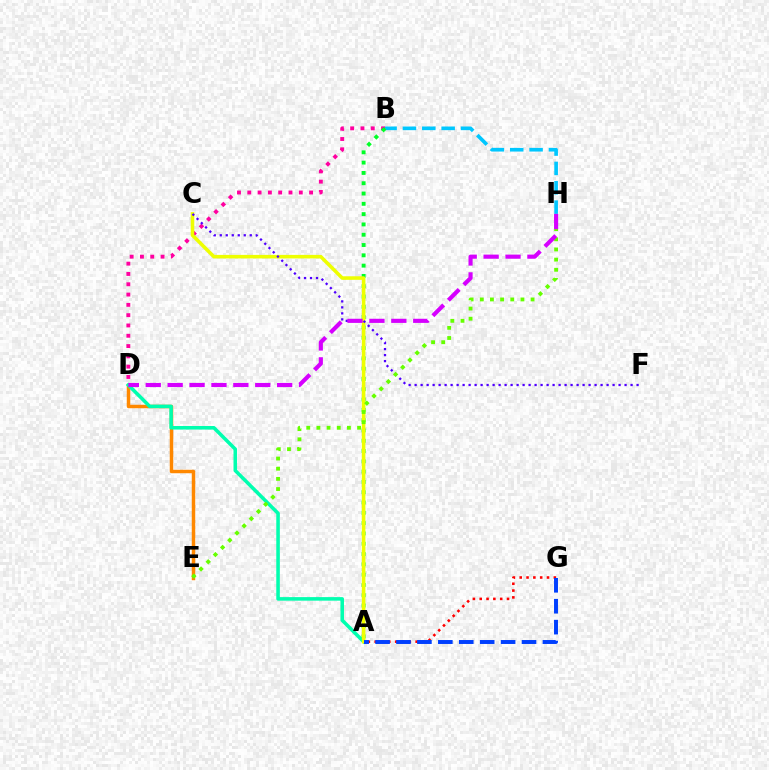{('B', 'D'): [{'color': '#ff00a0', 'line_style': 'dotted', 'thickness': 2.8}], ('D', 'E'): [{'color': '#ff8800', 'line_style': 'solid', 'thickness': 2.5}], ('B', 'H'): [{'color': '#00c7ff', 'line_style': 'dashed', 'thickness': 2.63}], ('A', 'D'): [{'color': '#00ffaf', 'line_style': 'solid', 'thickness': 2.55}], ('A', 'B'): [{'color': '#00ff27', 'line_style': 'dotted', 'thickness': 2.8}], ('A', 'C'): [{'color': '#eeff00', 'line_style': 'solid', 'thickness': 2.56}], ('A', 'G'): [{'color': '#ff0000', 'line_style': 'dotted', 'thickness': 1.85}, {'color': '#003fff', 'line_style': 'dashed', 'thickness': 2.84}], ('C', 'F'): [{'color': '#4f00ff', 'line_style': 'dotted', 'thickness': 1.63}], ('E', 'H'): [{'color': '#66ff00', 'line_style': 'dotted', 'thickness': 2.76}], ('D', 'H'): [{'color': '#d600ff', 'line_style': 'dashed', 'thickness': 2.97}]}